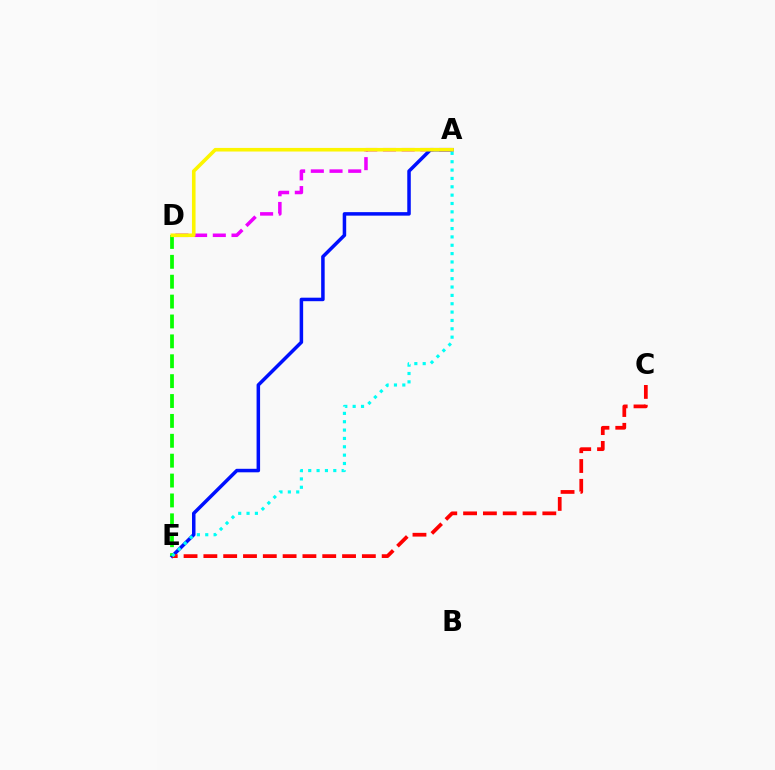{('A', 'D'): [{'color': '#ee00ff', 'line_style': 'dashed', 'thickness': 2.54}, {'color': '#fcf500', 'line_style': 'solid', 'thickness': 2.59}], ('A', 'E'): [{'color': '#0010ff', 'line_style': 'solid', 'thickness': 2.53}, {'color': '#00fff6', 'line_style': 'dotted', 'thickness': 2.27}], ('D', 'E'): [{'color': '#08ff00', 'line_style': 'dashed', 'thickness': 2.7}], ('C', 'E'): [{'color': '#ff0000', 'line_style': 'dashed', 'thickness': 2.69}]}